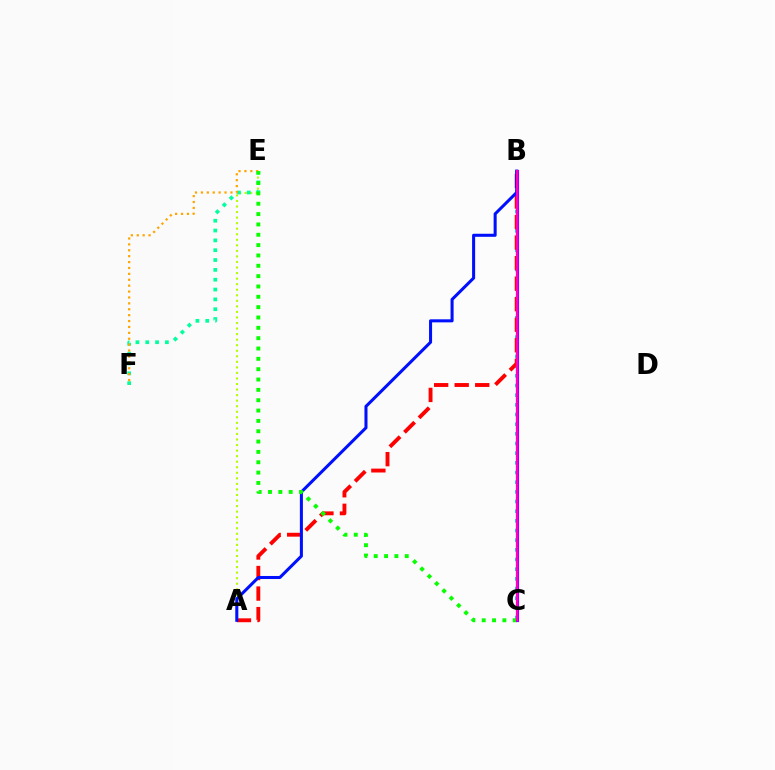{('A', 'E'): [{'color': '#b3ff00', 'line_style': 'dotted', 'thickness': 1.51}], ('E', 'F'): [{'color': '#00ff9d', 'line_style': 'dotted', 'thickness': 2.67}, {'color': '#ffa500', 'line_style': 'dotted', 'thickness': 1.6}], ('B', 'C'): [{'color': '#00b5ff', 'line_style': 'dotted', 'thickness': 2.63}, {'color': '#9b00ff', 'line_style': 'solid', 'thickness': 2.27}, {'color': '#ff00bd', 'line_style': 'solid', 'thickness': 1.5}], ('A', 'B'): [{'color': '#ff0000', 'line_style': 'dashed', 'thickness': 2.79}, {'color': '#0010ff', 'line_style': 'solid', 'thickness': 2.19}], ('C', 'E'): [{'color': '#08ff00', 'line_style': 'dotted', 'thickness': 2.81}]}